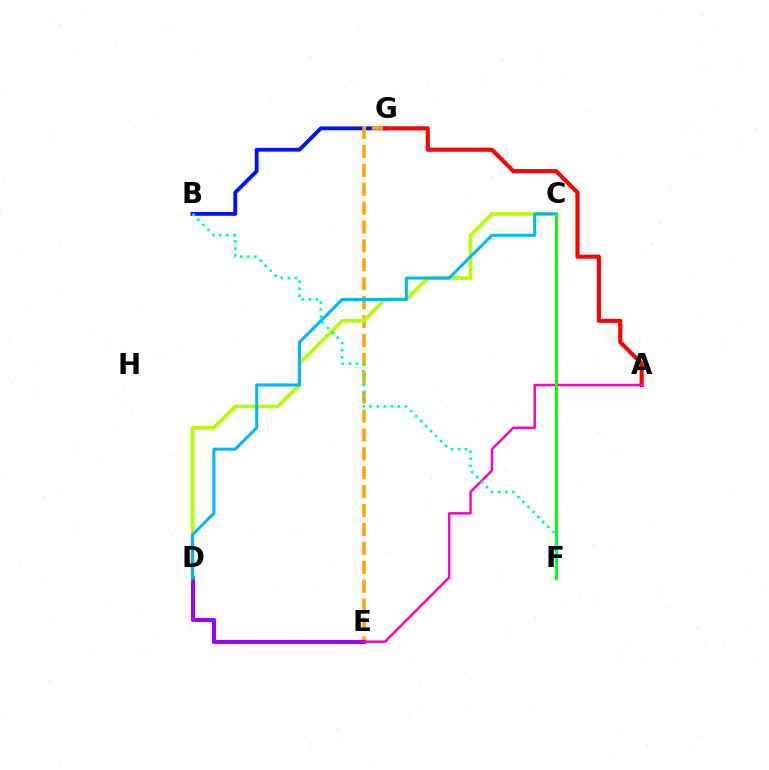{('B', 'G'): [{'color': '#0010ff', 'line_style': 'solid', 'thickness': 2.75}], ('E', 'G'): [{'color': '#ffa500', 'line_style': 'dashed', 'thickness': 2.57}], ('A', 'G'): [{'color': '#ff0000', 'line_style': 'solid', 'thickness': 2.96}], ('D', 'E'): [{'color': '#9b00ff', 'line_style': 'solid', 'thickness': 2.91}], ('A', 'E'): [{'color': '#ff00bd', 'line_style': 'solid', 'thickness': 1.76}], ('C', 'D'): [{'color': '#b3ff00', 'line_style': 'solid', 'thickness': 2.64}, {'color': '#00b5ff', 'line_style': 'solid', 'thickness': 2.16}], ('C', 'F'): [{'color': '#08ff00', 'line_style': 'solid', 'thickness': 2.13}], ('B', 'F'): [{'color': '#00ff9d', 'line_style': 'dotted', 'thickness': 1.92}]}